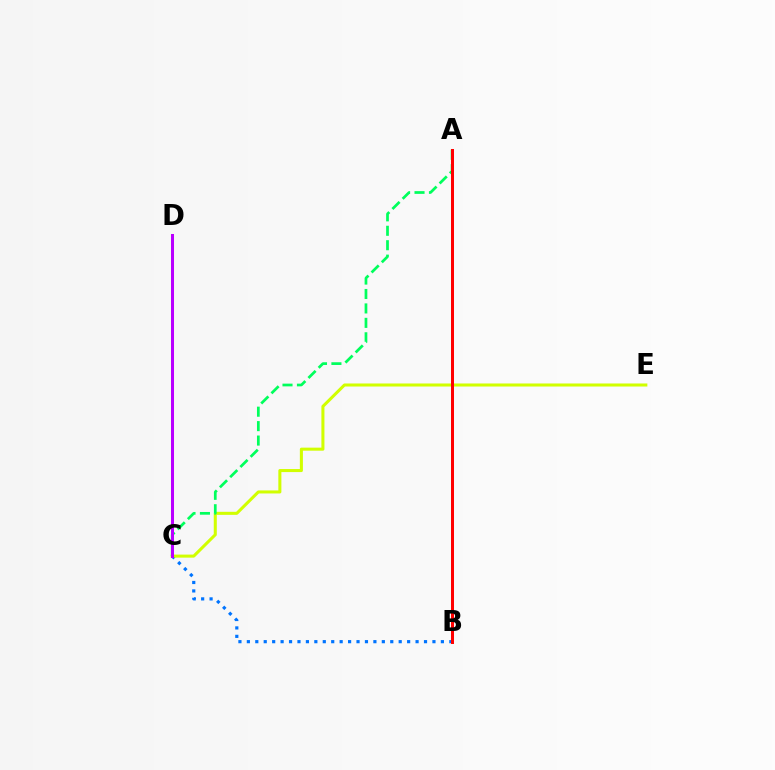{('B', 'C'): [{'color': '#0074ff', 'line_style': 'dotted', 'thickness': 2.29}], ('C', 'E'): [{'color': '#d1ff00', 'line_style': 'solid', 'thickness': 2.19}], ('A', 'C'): [{'color': '#00ff5c', 'line_style': 'dashed', 'thickness': 1.96}], ('C', 'D'): [{'color': '#b900ff', 'line_style': 'solid', 'thickness': 2.17}], ('A', 'B'): [{'color': '#ff0000', 'line_style': 'solid', 'thickness': 2.17}]}